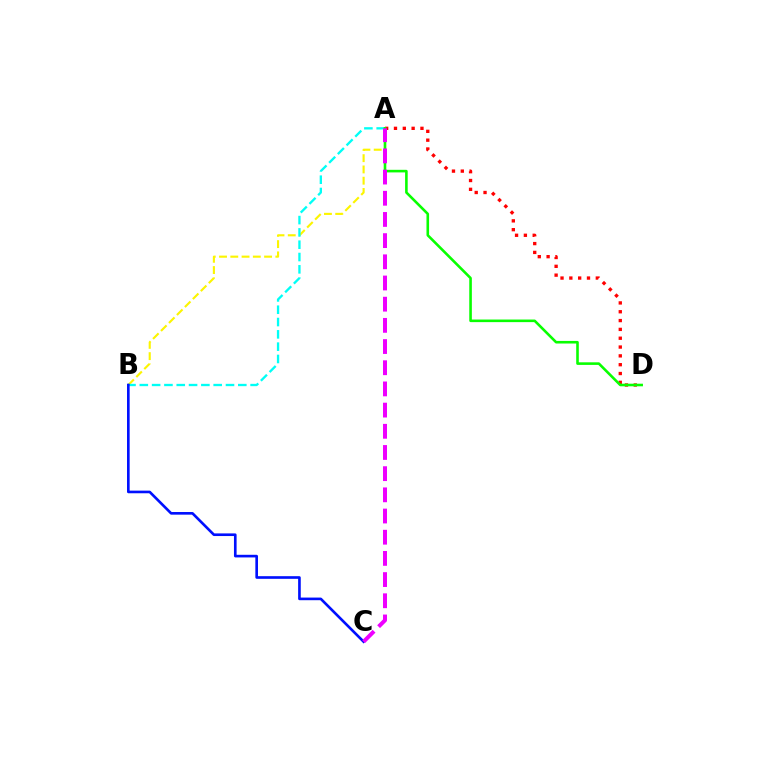{('A', 'B'): [{'color': '#fcf500', 'line_style': 'dashed', 'thickness': 1.53}, {'color': '#00fff6', 'line_style': 'dashed', 'thickness': 1.67}], ('A', 'D'): [{'color': '#ff0000', 'line_style': 'dotted', 'thickness': 2.4}, {'color': '#08ff00', 'line_style': 'solid', 'thickness': 1.87}], ('B', 'C'): [{'color': '#0010ff', 'line_style': 'solid', 'thickness': 1.9}], ('A', 'C'): [{'color': '#ee00ff', 'line_style': 'dashed', 'thickness': 2.88}]}